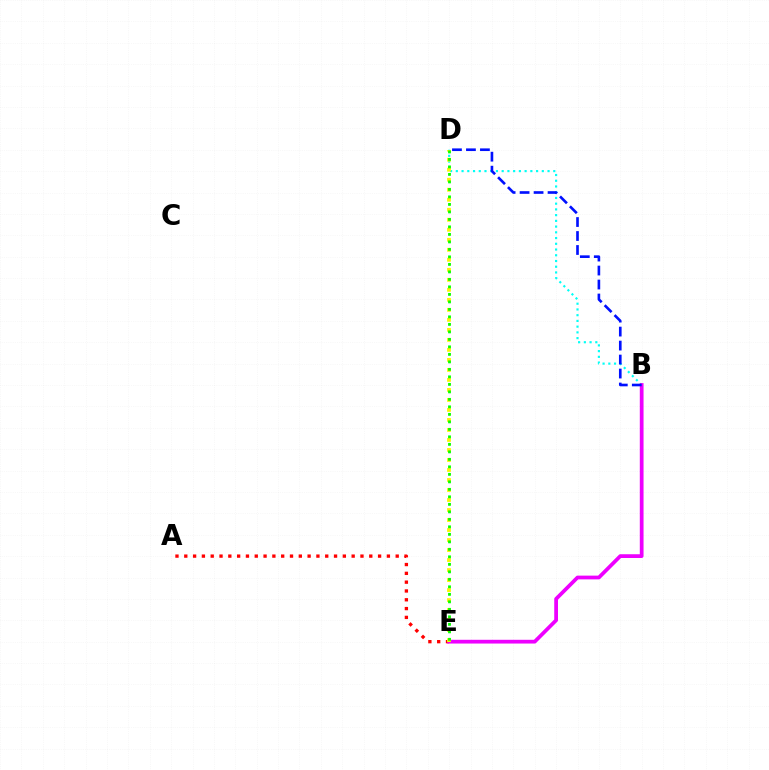{('A', 'E'): [{'color': '#ff0000', 'line_style': 'dotted', 'thickness': 2.39}], ('B', 'D'): [{'color': '#00fff6', 'line_style': 'dotted', 'thickness': 1.56}, {'color': '#0010ff', 'line_style': 'dashed', 'thickness': 1.9}], ('B', 'E'): [{'color': '#ee00ff', 'line_style': 'solid', 'thickness': 2.7}], ('D', 'E'): [{'color': '#fcf500', 'line_style': 'dotted', 'thickness': 2.72}, {'color': '#08ff00', 'line_style': 'dotted', 'thickness': 2.04}]}